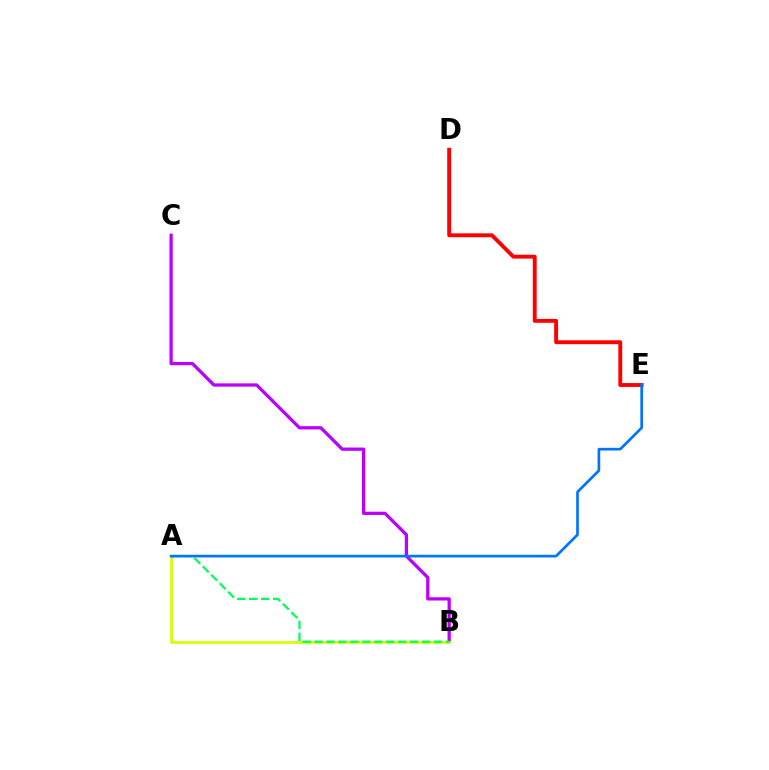{('D', 'E'): [{'color': '#ff0000', 'line_style': 'solid', 'thickness': 2.8}], ('B', 'C'): [{'color': '#b900ff', 'line_style': 'solid', 'thickness': 2.35}], ('A', 'B'): [{'color': '#d1ff00', 'line_style': 'solid', 'thickness': 1.94}, {'color': '#00ff5c', 'line_style': 'dashed', 'thickness': 1.62}], ('A', 'E'): [{'color': '#0074ff', 'line_style': 'solid', 'thickness': 1.93}]}